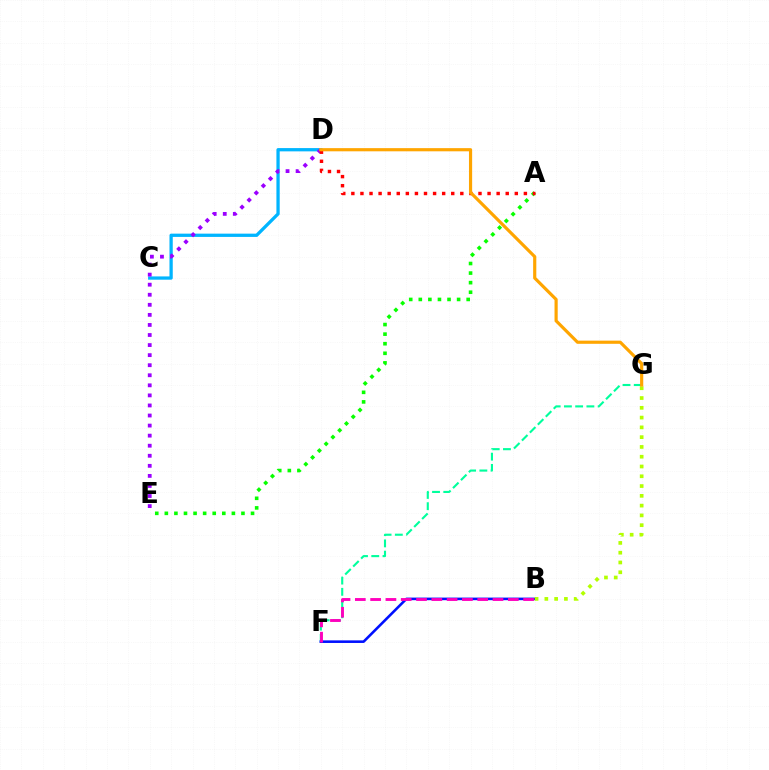{('F', 'G'): [{'color': '#00ff9d', 'line_style': 'dashed', 'thickness': 1.53}], ('C', 'D'): [{'color': '#00b5ff', 'line_style': 'solid', 'thickness': 2.36}], ('D', 'E'): [{'color': '#9b00ff', 'line_style': 'dotted', 'thickness': 2.73}], ('A', 'E'): [{'color': '#08ff00', 'line_style': 'dotted', 'thickness': 2.6}], ('B', 'F'): [{'color': '#0010ff', 'line_style': 'solid', 'thickness': 1.86}, {'color': '#ff00bd', 'line_style': 'dashed', 'thickness': 2.08}], ('A', 'D'): [{'color': '#ff0000', 'line_style': 'dotted', 'thickness': 2.47}], ('B', 'G'): [{'color': '#b3ff00', 'line_style': 'dotted', 'thickness': 2.66}], ('D', 'G'): [{'color': '#ffa500', 'line_style': 'solid', 'thickness': 2.28}]}